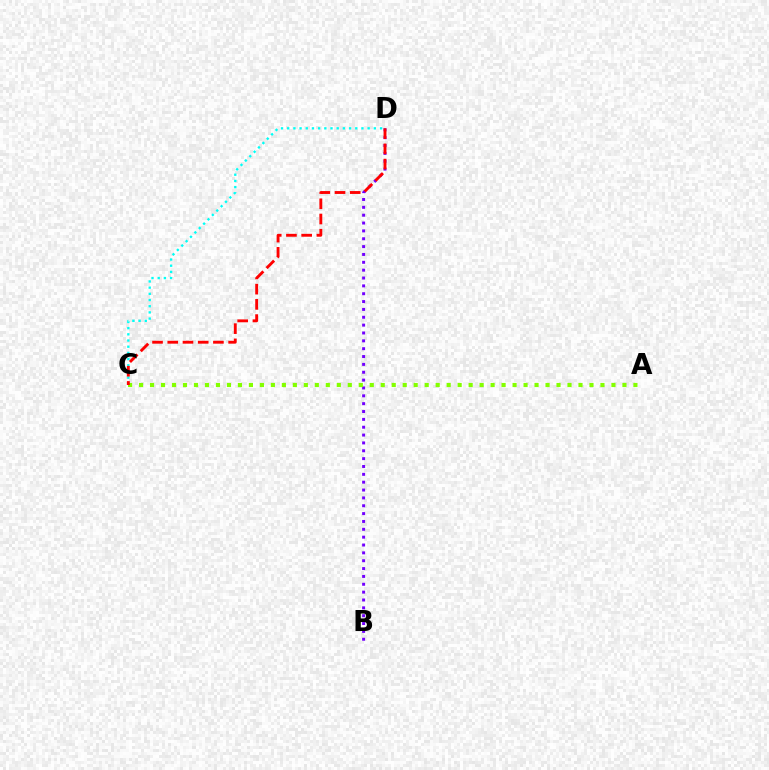{('C', 'D'): [{'color': '#00fff6', 'line_style': 'dotted', 'thickness': 1.68}, {'color': '#ff0000', 'line_style': 'dashed', 'thickness': 2.07}], ('B', 'D'): [{'color': '#7200ff', 'line_style': 'dotted', 'thickness': 2.13}], ('A', 'C'): [{'color': '#84ff00', 'line_style': 'dotted', 'thickness': 2.98}]}